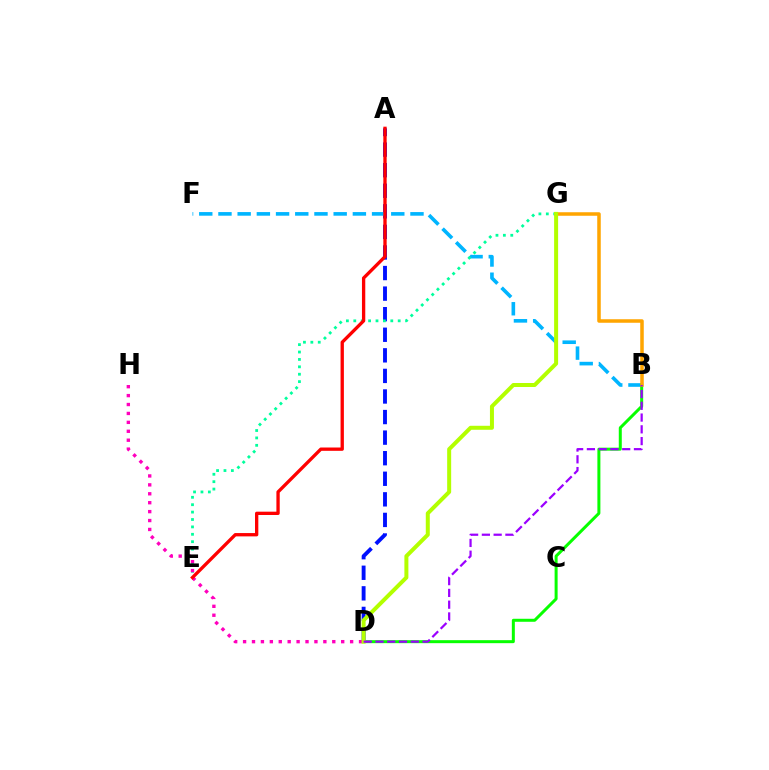{('A', 'D'): [{'color': '#0010ff', 'line_style': 'dashed', 'thickness': 2.79}], ('B', 'F'): [{'color': '#00b5ff', 'line_style': 'dashed', 'thickness': 2.61}], ('B', 'D'): [{'color': '#08ff00', 'line_style': 'solid', 'thickness': 2.16}, {'color': '#9b00ff', 'line_style': 'dashed', 'thickness': 1.6}], ('E', 'G'): [{'color': '#00ff9d', 'line_style': 'dotted', 'thickness': 2.01}], ('D', 'H'): [{'color': '#ff00bd', 'line_style': 'dotted', 'thickness': 2.42}], ('B', 'G'): [{'color': '#ffa500', 'line_style': 'solid', 'thickness': 2.53}], ('A', 'E'): [{'color': '#ff0000', 'line_style': 'solid', 'thickness': 2.39}], ('D', 'G'): [{'color': '#b3ff00', 'line_style': 'solid', 'thickness': 2.88}]}